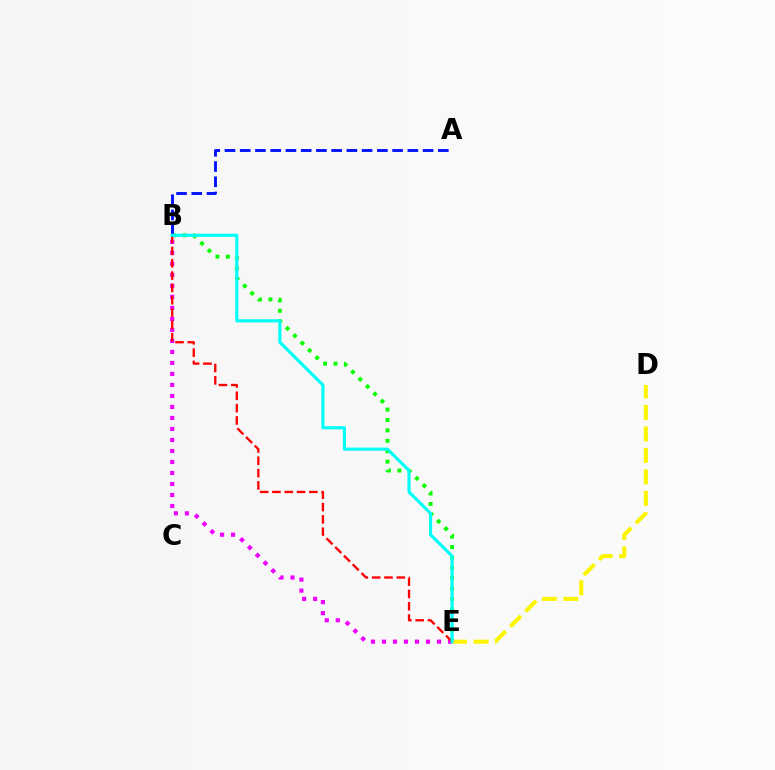{('B', 'E'): [{'color': '#08ff00', 'line_style': 'dotted', 'thickness': 2.83}, {'color': '#ee00ff', 'line_style': 'dotted', 'thickness': 2.99}, {'color': '#ff0000', 'line_style': 'dashed', 'thickness': 1.67}, {'color': '#00fff6', 'line_style': 'solid', 'thickness': 2.26}], ('D', 'E'): [{'color': '#fcf500', 'line_style': 'dashed', 'thickness': 2.92}], ('A', 'B'): [{'color': '#0010ff', 'line_style': 'dashed', 'thickness': 2.07}]}